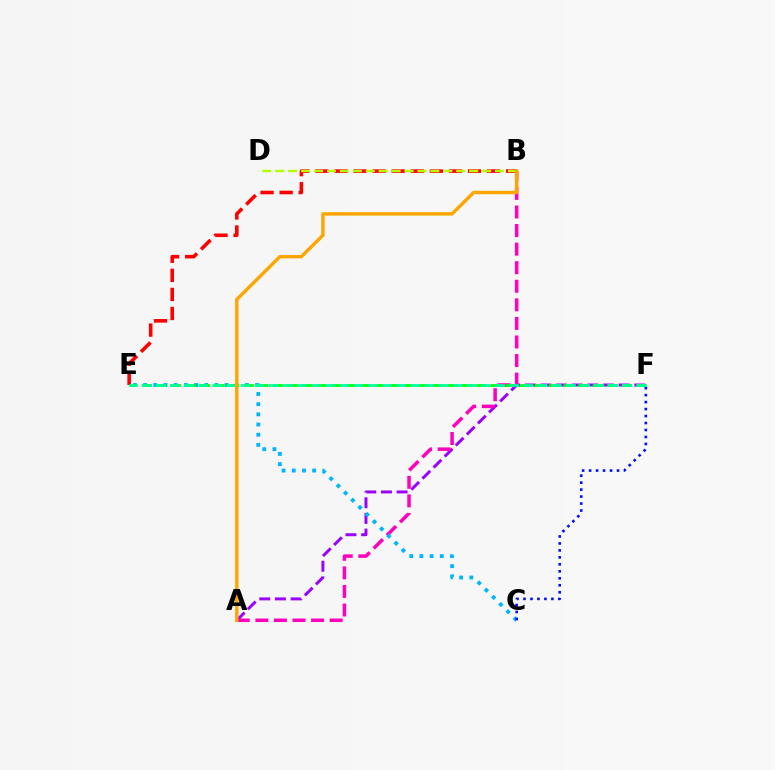{('A', 'F'): [{'color': '#9b00ff', 'line_style': 'dashed', 'thickness': 2.13}], ('A', 'B'): [{'color': '#ff00bd', 'line_style': 'dashed', 'thickness': 2.52}, {'color': '#ffa500', 'line_style': 'solid', 'thickness': 2.46}], ('B', 'E'): [{'color': '#ff0000', 'line_style': 'dashed', 'thickness': 2.59}], ('B', 'D'): [{'color': '#b3ff00', 'line_style': 'dashed', 'thickness': 1.76}], ('C', 'E'): [{'color': '#00b5ff', 'line_style': 'dotted', 'thickness': 2.77}], ('C', 'F'): [{'color': '#0010ff', 'line_style': 'dotted', 'thickness': 1.9}], ('E', 'F'): [{'color': '#08ff00', 'line_style': 'dashed', 'thickness': 1.98}, {'color': '#00ff9d', 'line_style': 'dashed', 'thickness': 1.92}]}